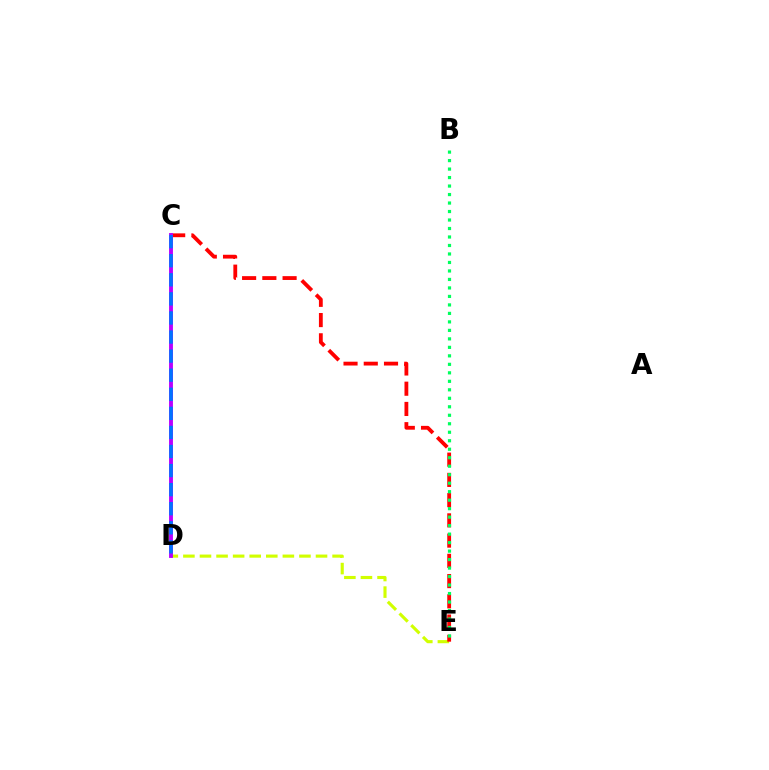{('D', 'E'): [{'color': '#d1ff00', 'line_style': 'dashed', 'thickness': 2.25}], ('C', 'E'): [{'color': '#ff0000', 'line_style': 'dashed', 'thickness': 2.75}], ('C', 'D'): [{'color': '#b900ff', 'line_style': 'solid', 'thickness': 2.8}, {'color': '#0074ff', 'line_style': 'dashed', 'thickness': 2.59}], ('B', 'E'): [{'color': '#00ff5c', 'line_style': 'dotted', 'thickness': 2.31}]}